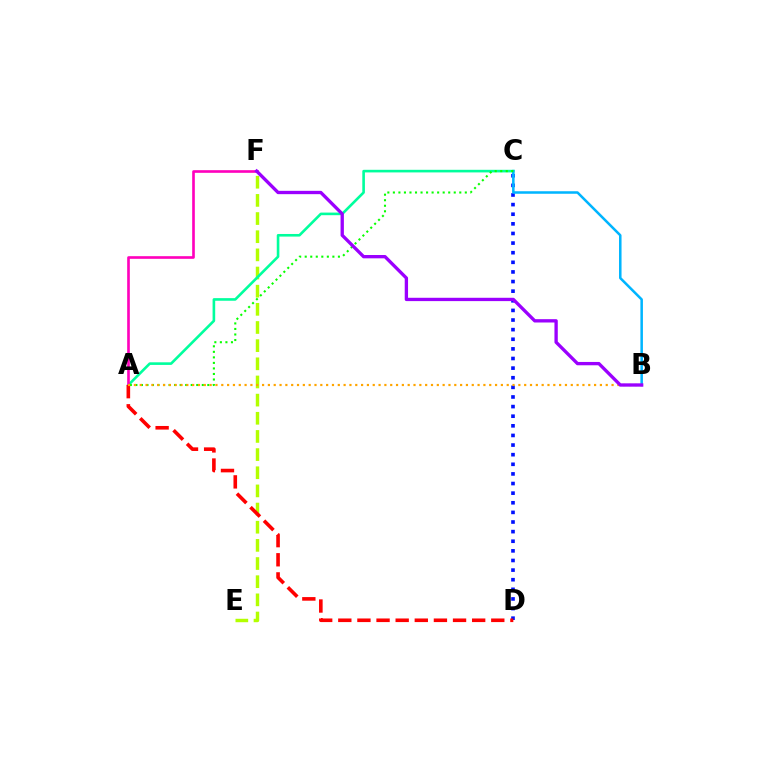{('E', 'F'): [{'color': '#b3ff00', 'line_style': 'dashed', 'thickness': 2.47}], ('A', 'C'): [{'color': '#00ff9d', 'line_style': 'solid', 'thickness': 1.88}, {'color': '#08ff00', 'line_style': 'dotted', 'thickness': 1.5}], ('C', 'D'): [{'color': '#0010ff', 'line_style': 'dotted', 'thickness': 2.61}], ('A', 'F'): [{'color': '#ff00bd', 'line_style': 'solid', 'thickness': 1.9}], ('B', 'C'): [{'color': '#00b5ff', 'line_style': 'solid', 'thickness': 1.82}], ('A', 'D'): [{'color': '#ff0000', 'line_style': 'dashed', 'thickness': 2.6}], ('A', 'B'): [{'color': '#ffa500', 'line_style': 'dotted', 'thickness': 1.58}], ('B', 'F'): [{'color': '#9b00ff', 'line_style': 'solid', 'thickness': 2.39}]}